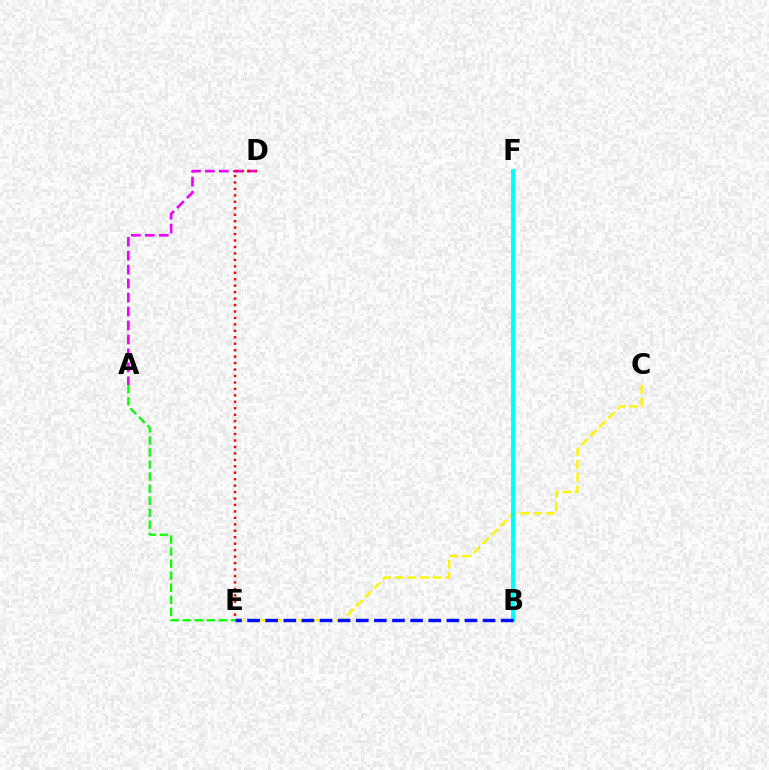{('C', 'E'): [{'color': '#fcf500', 'line_style': 'dashed', 'thickness': 1.72}], ('B', 'F'): [{'color': '#00fff6', 'line_style': 'solid', 'thickness': 2.82}], ('A', 'D'): [{'color': '#ee00ff', 'line_style': 'dashed', 'thickness': 1.9}], ('B', 'E'): [{'color': '#0010ff', 'line_style': 'dashed', 'thickness': 2.46}], ('A', 'E'): [{'color': '#08ff00', 'line_style': 'dashed', 'thickness': 1.64}], ('D', 'E'): [{'color': '#ff0000', 'line_style': 'dotted', 'thickness': 1.75}]}